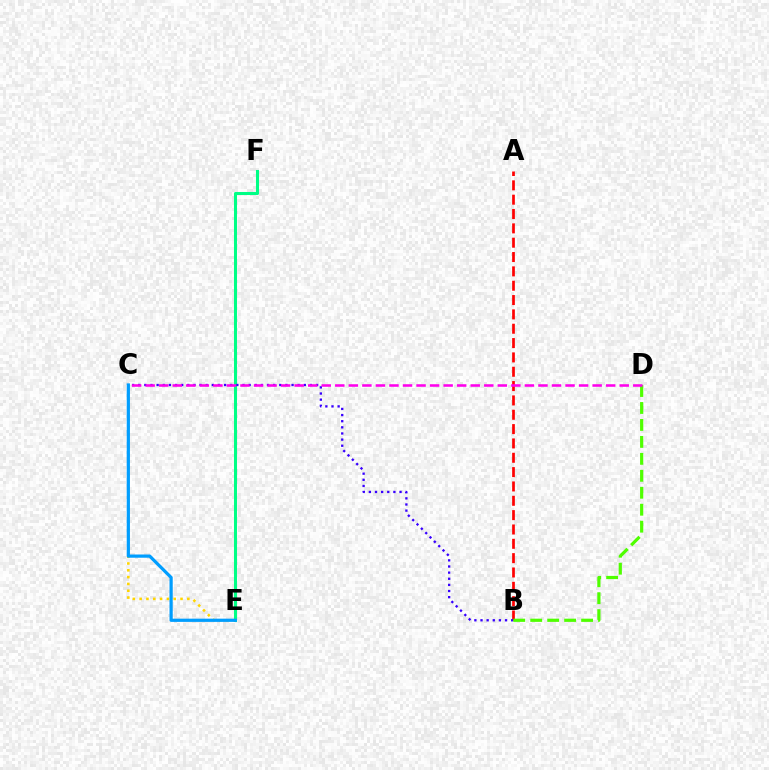{('C', 'E'): [{'color': '#ffd500', 'line_style': 'dotted', 'thickness': 1.85}, {'color': '#009eff', 'line_style': 'solid', 'thickness': 2.32}], ('E', 'F'): [{'color': '#00ff86', 'line_style': 'solid', 'thickness': 2.19}], ('A', 'B'): [{'color': '#ff0000', 'line_style': 'dashed', 'thickness': 1.95}], ('B', 'C'): [{'color': '#3700ff', 'line_style': 'dotted', 'thickness': 1.67}], ('B', 'D'): [{'color': '#4fff00', 'line_style': 'dashed', 'thickness': 2.3}], ('C', 'D'): [{'color': '#ff00ed', 'line_style': 'dashed', 'thickness': 1.84}]}